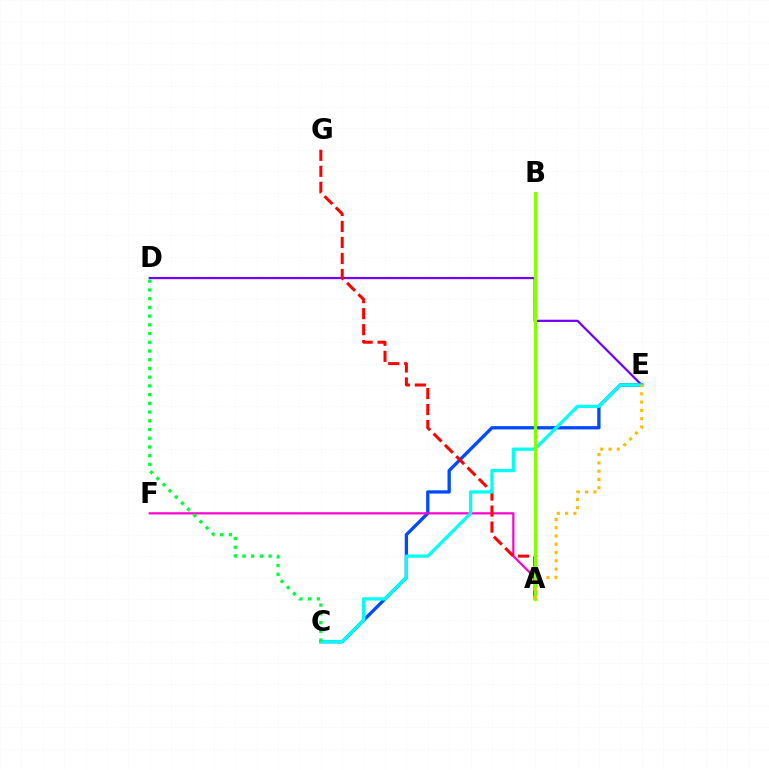{('C', 'E'): [{'color': '#004bff', 'line_style': 'solid', 'thickness': 2.38}, {'color': '#00fff6', 'line_style': 'solid', 'thickness': 2.34}], ('D', 'E'): [{'color': '#7200ff', 'line_style': 'solid', 'thickness': 1.61}], ('A', 'F'): [{'color': '#ff00cf', 'line_style': 'solid', 'thickness': 1.59}], ('A', 'G'): [{'color': '#ff0000', 'line_style': 'dashed', 'thickness': 2.17}], ('A', 'B'): [{'color': '#84ff00', 'line_style': 'solid', 'thickness': 2.28}], ('A', 'E'): [{'color': '#ffbd00', 'line_style': 'dotted', 'thickness': 2.25}], ('C', 'D'): [{'color': '#00ff39', 'line_style': 'dotted', 'thickness': 2.37}]}